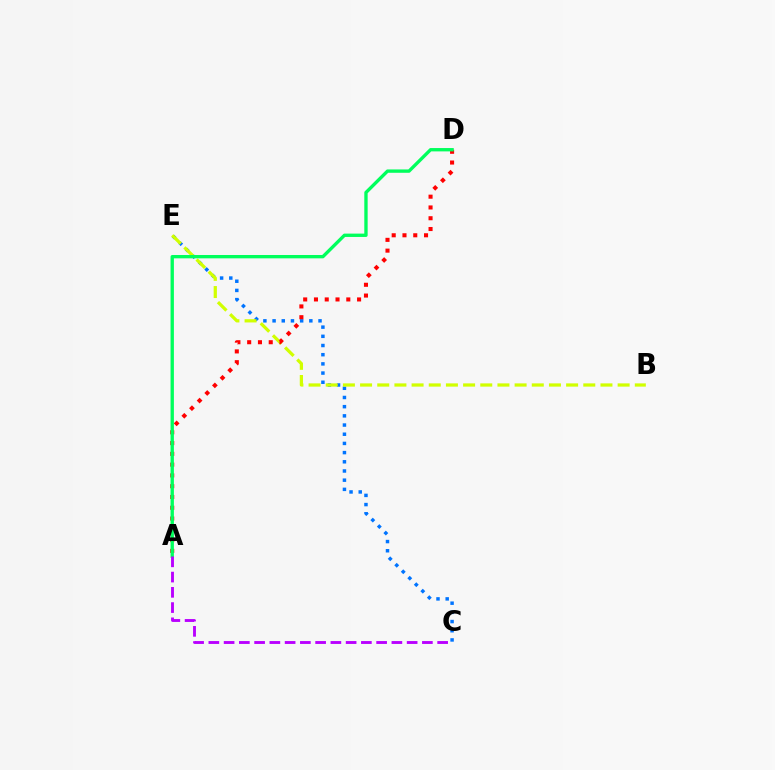{('C', 'E'): [{'color': '#0074ff', 'line_style': 'dotted', 'thickness': 2.5}], ('B', 'E'): [{'color': '#d1ff00', 'line_style': 'dashed', 'thickness': 2.33}], ('A', 'D'): [{'color': '#ff0000', 'line_style': 'dotted', 'thickness': 2.93}, {'color': '#00ff5c', 'line_style': 'solid', 'thickness': 2.41}], ('A', 'C'): [{'color': '#b900ff', 'line_style': 'dashed', 'thickness': 2.07}]}